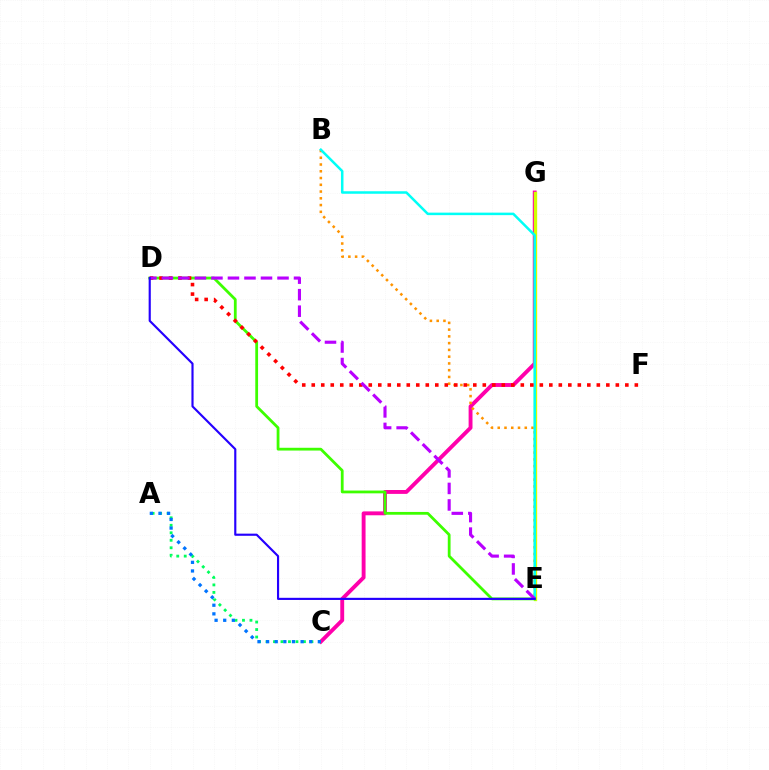{('C', 'G'): [{'color': '#ff00ac', 'line_style': 'solid', 'thickness': 2.79}], ('B', 'E'): [{'color': '#ff9400', 'line_style': 'dotted', 'thickness': 1.84}, {'color': '#00fff6', 'line_style': 'solid', 'thickness': 1.81}], ('E', 'G'): [{'color': '#d1ff00', 'line_style': 'solid', 'thickness': 2.41}], ('D', 'E'): [{'color': '#3dff00', 'line_style': 'solid', 'thickness': 2.0}, {'color': '#b900ff', 'line_style': 'dashed', 'thickness': 2.24}, {'color': '#2500ff', 'line_style': 'solid', 'thickness': 1.55}], ('A', 'C'): [{'color': '#00ff5c', 'line_style': 'dotted', 'thickness': 2.03}, {'color': '#0074ff', 'line_style': 'dotted', 'thickness': 2.34}], ('D', 'F'): [{'color': '#ff0000', 'line_style': 'dotted', 'thickness': 2.58}]}